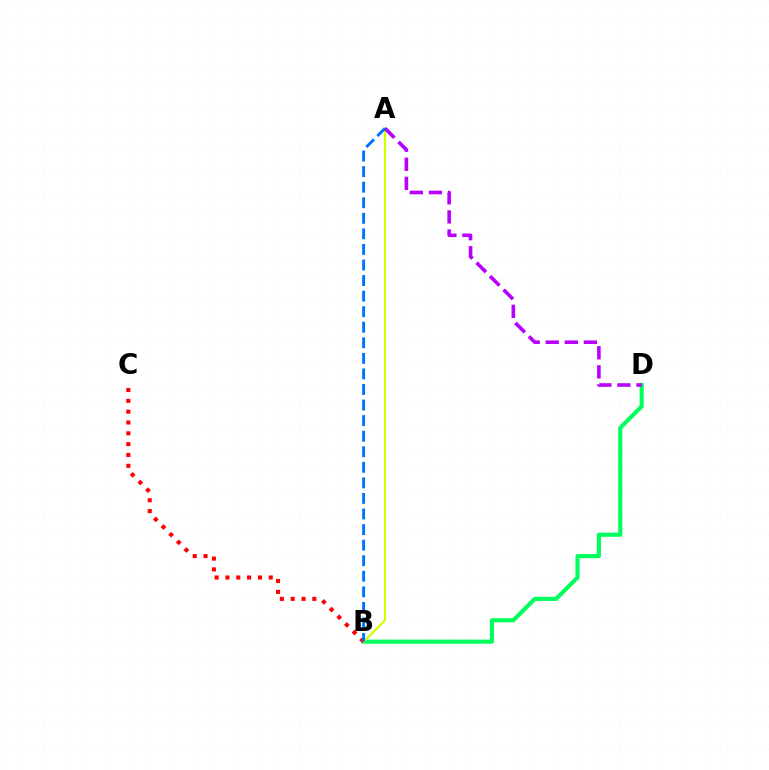{('B', 'D'): [{'color': '#00ff5c', 'line_style': 'solid', 'thickness': 2.97}], ('A', 'B'): [{'color': '#d1ff00', 'line_style': 'solid', 'thickness': 1.53}, {'color': '#0074ff', 'line_style': 'dashed', 'thickness': 2.11}], ('A', 'D'): [{'color': '#b900ff', 'line_style': 'dashed', 'thickness': 2.59}], ('B', 'C'): [{'color': '#ff0000', 'line_style': 'dotted', 'thickness': 2.94}]}